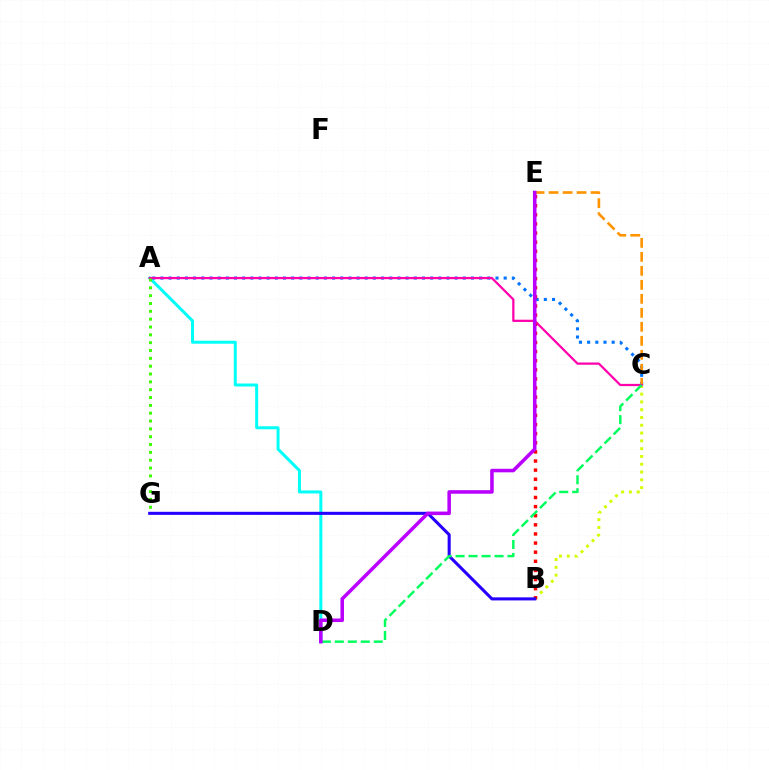{('B', 'C'): [{'color': '#d1ff00', 'line_style': 'dotted', 'thickness': 2.12}], ('A', 'D'): [{'color': '#00fff6', 'line_style': 'solid', 'thickness': 2.16}], ('A', 'C'): [{'color': '#0074ff', 'line_style': 'dotted', 'thickness': 2.22}, {'color': '#ff00ac', 'line_style': 'solid', 'thickness': 1.62}], ('C', 'E'): [{'color': '#ff9400', 'line_style': 'dashed', 'thickness': 1.9}], ('B', 'E'): [{'color': '#ff0000', 'line_style': 'dotted', 'thickness': 2.48}], ('B', 'G'): [{'color': '#2500ff', 'line_style': 'solid', 'thickness': 2.21}], ('C', 'D'): [{'color': '#00ff5c', 'line_style': 'dashed', 'thickness': 1.76}], ('A', 'G'): [{'color': '#3dff00', 'line_style': 'dotted', 'thickness': 2.13}], ('D', 'E'): [{'color': '#b900ff', 'line_style': 'solid', 'thickness': 2.55}]}